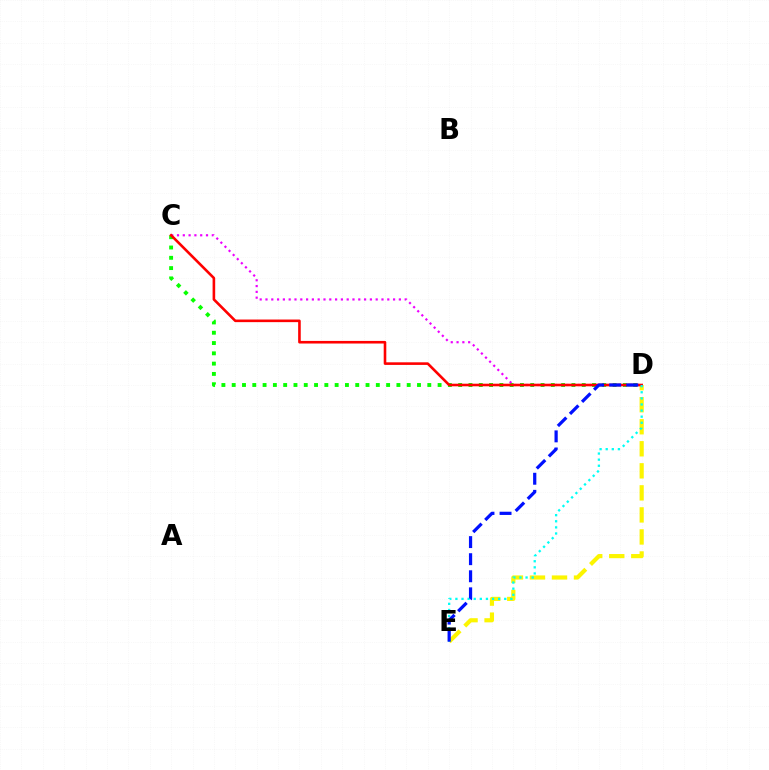{('C', 'D'): [{'color': '#08ff00', 'line_style': 'dotted', 'thickness': 2.8}, {'color': '#ee00ff', 'line_style': 'dotted', 'thickness': 1.58}, {'color': '#ff0000', 'line_style': 'solid', 'thickness': 1.87}], ('D', 'E'): [{'color': '#fcf500', 'line_style': 'dashed', 'thickness': 2.99}, {'color': '#00fff6', 'line_style': 'dotted', 'thickness': 1.66}, {'color': '#0010ff', 'line_style': 'dashed', 'thickness': 2.32}]}